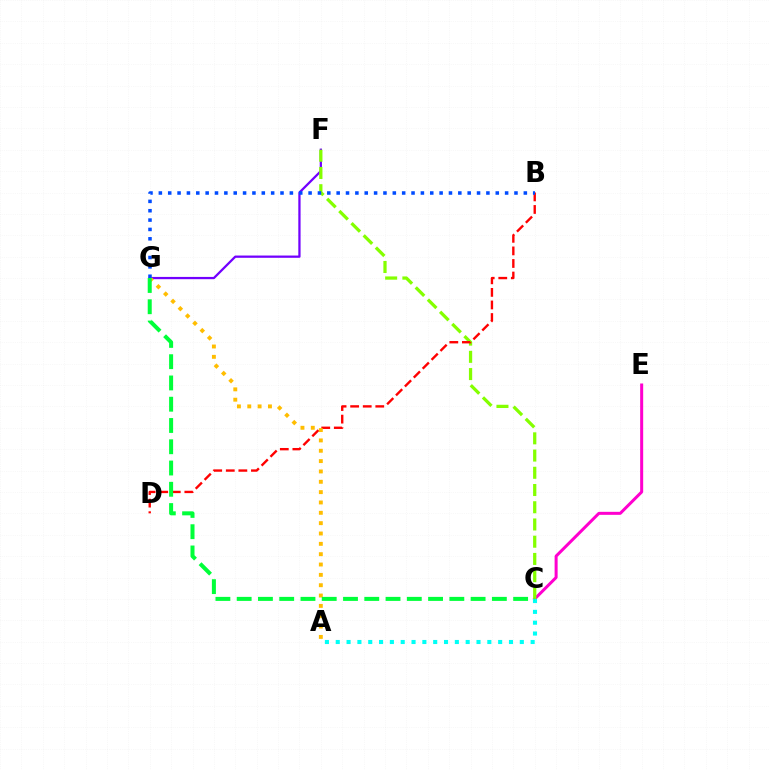{('C', 'E'): [{'color': '#ff00cf', 'line_style': 'solid', 'thickness': 2.17}], ('A', 'C'): [{'color': '#00fff6', 'line_style': 'dotted', 'thickness': 2.94}], ('F', 'G'): [{'color': '#7200ff', 'line_style': 'solid', 'thickness': 1.63}], ('C', 'F'): [{'color': '#84ff00', 'line_style': 'dashed', 'thickness': 2.34}], ('B', 'D'): [{'color': '#ff0000', 'line_style': 'dashed', 'thickness': 1.71}], ('A', 'G'): [{'color': '#ffbd00', 'line_style': 'dotted', 'thickness': 2.81}], ('B', 'G'): [{'color': '#004bff', 'line_style': 'dotted', 'thickness': 2.54}], ('C', 'G'): [{'color': '#00ff39', 'line_style': 'dashed', 'thickness': 2.89}]}